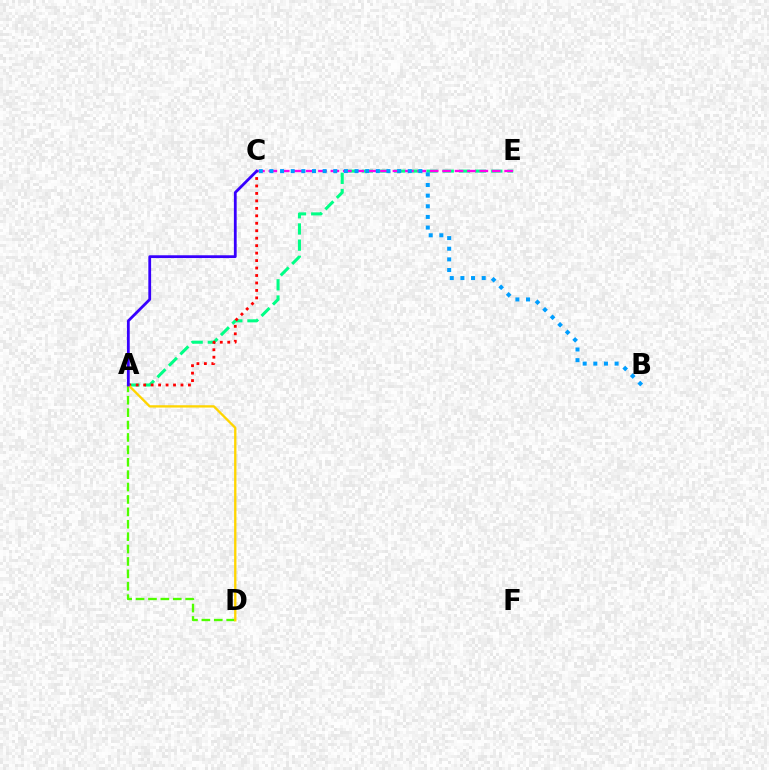{('A', 'E'): [{'color': '#00ff86', 'line_style': 'dashed', 'thickness': 2.2}], ('A', 'D'): [{'color': '#4fff00', 'line_style': 'dashed', 'thickness': 1.68}, {'color': '#ffd500', 'line_style': 'solid', 'thickness': 1.67}], ('A', 'C'): [{'color': '#ff0000', 'line_style': 'dotted', 'thickness': 2.03}, {'color': '#3700ff', 'line_style': 'solid', 'thickness': 2.01}], ('C', 'E'): [{'color': '#ff00ed', 'line_style': 'dashed', 'thickness': 1.69}], ('B', 'C'): [{'color': '#009eff', 'line_style': 'dotted', 'thickness': 2.89}]}